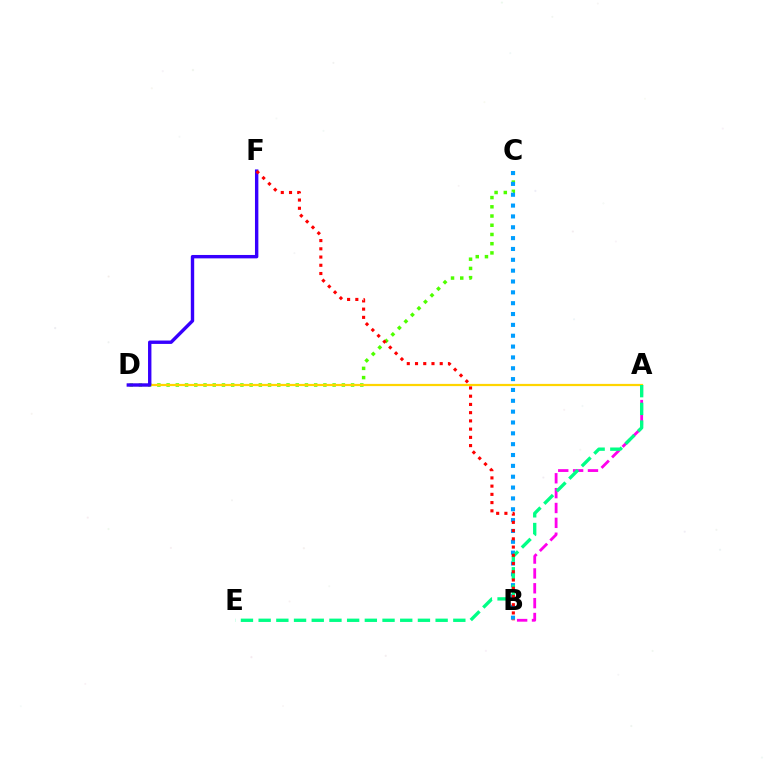{('A', 'B'): [{'color': '#ff00ed', 'line_style': 'dashed', 'thickness': 2.02}], ('C', 'D'): [{'color': '#4fff00', 'line_style': 'dotted', 'thickness': 2.51}], ('A', 'D'): [{'color': '#ffd500', 'line_style': 'solid', 'thickness': 1.6}], ('B', 'C'): [{'color': '#009eff', 'line_style': 'dotted', 'thickness': 2.95}], ('A', 'E'): [{'color': '#00ff86', 'line_style': 'dashed', 'thickness': 2.4}], ('D', 'F'): [{'color': '#3700ff', 'line_style': 'solid', 'thickness': 2.44}], ('B', 'F'): [{'color': '#ff0000', 'line_style': 'dotted', 'thickness': 2.24}]}